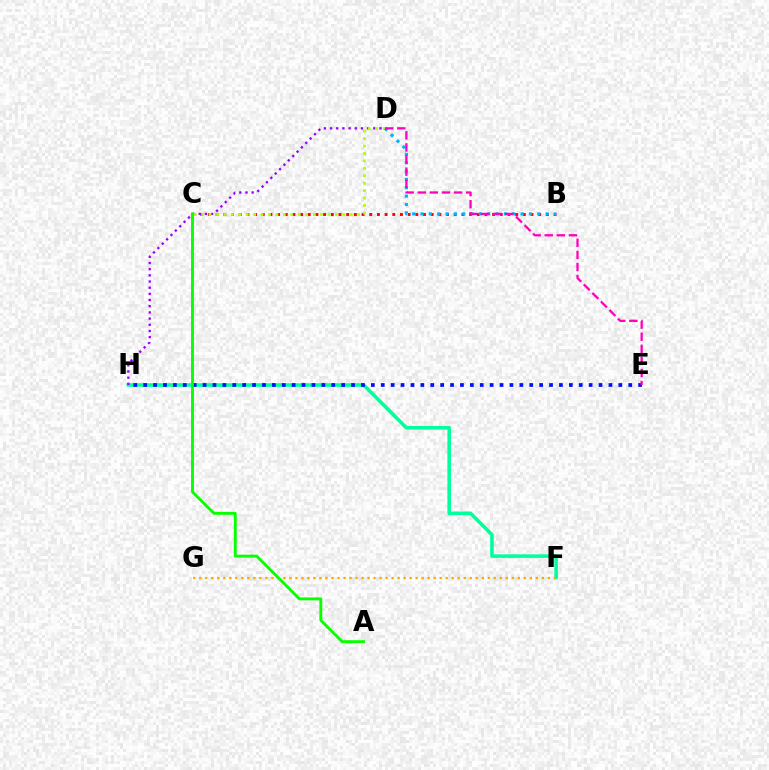{('F', 'H'): [{'color': '#00ff9d', 'line_style': 'solid', 'thickness': 2.57}], ('B', 'C'): [{'color': '#ff0000', 'line_style': 'dotted', 'thickness': 2.09}], ('D', 'H'): [{'color': '#9b00ff', 'line_style': 'dotted', 'thickness': 1.68}], ('C', 'D'): [{'color': '#b3ff00', 'line_style': 'dotted', 'thickness': 2.02}], ('B', 'D'): [{'color': '#00b5ff', 'line_style': 'dotted', 'thickness': 2.27}], ('E', 'H'): [{'color': '#0010ff', 'line_style': 'dotted', 'thickness': 2.69}], ('D', 'E'): [{'color': '#ff00bd', 'line_style': 'dashed', 'thickness': 1.64}], ('F', 'G'): [{'color': '#ffa500', 'line_style': 'dotted', 'thickness': 1.63}], ('A', 'C'): [{'color': '#08ff00', 'line_style': 'solid', 'thickness': 2.08}]}